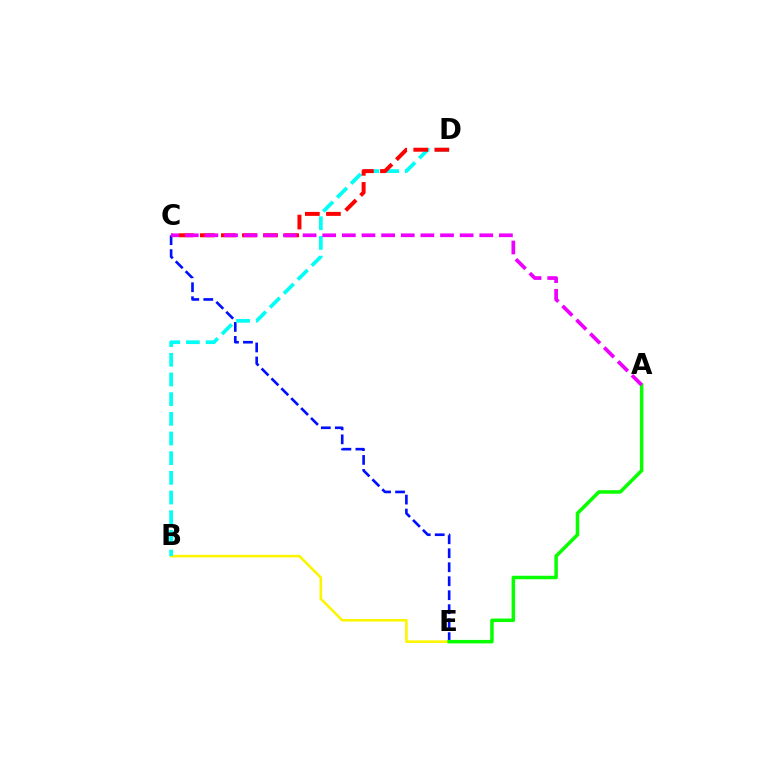{('C', 'E'): [{'color': '#0010ff', 'line_style': 'dashed', 'thickness': 1.9}], ('B', 'E'): [{'color': '#fcf500', 'line_style': 'solid', 'thickness': 1.86}], ('A', 'E'): [{'color': '#08ff00', 'line_style': 'solid', 'thickness': 2.52}], ('B', 'D'): [{'color': '#00fff6', 'line_style': 'dashed', 'thickness': 2.67}], ('C', 'D'): [{'color': '#ff0000', 'line_style': 'dashed', 'thickness': 2.86}], ('A', 'C'): [{'color': '#ee00ff', 'line_style': 'dashed', 'thickness': 2.67}]}